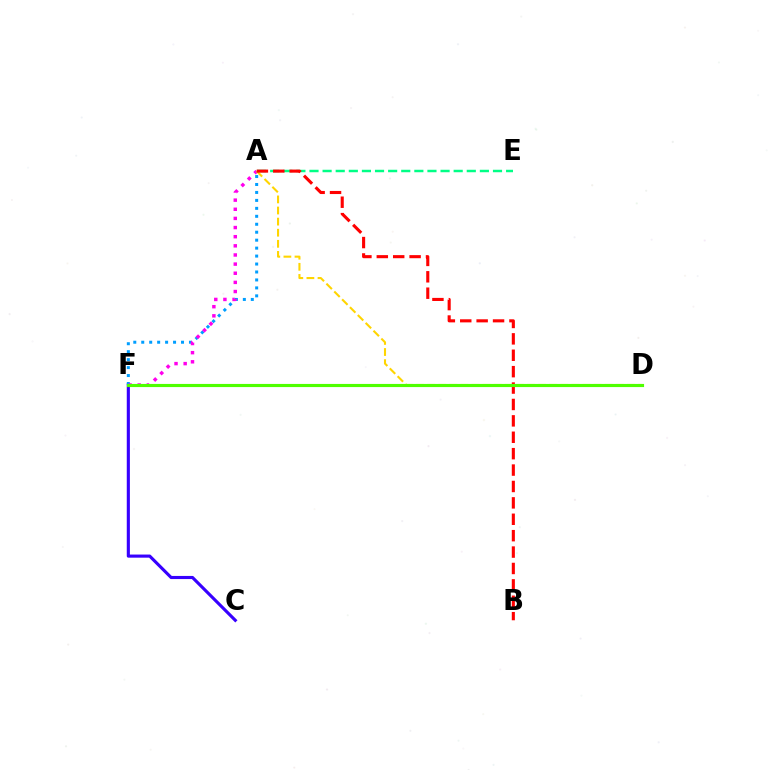{('C', 'F'): [{'color': '#3700ff', 'line_style': 'solid', 'thickness': 2.25}], ('A', 'F'): [{'color': '#009eff', 'line_style': 'dotted', 'thickness': 2.16}, {'color': '#ff00ed', 'line_style': 'dotted', 'thickness': 2.48}], ('A', 'D'): [{'color': '#ffd500', 'line_style': 'dashed', 'thickness': 1.51}], ('A', 'E'): [{'color': '#00ff86', 'line_style': 'dashed', 'thickness': 1.78}], ('A', 'B'): [{'color': '#ff0000', 'line_style': 'dashed', 'thickness': 2.23}], ('D', 'F'): [{'color': '#4fff00', 'line_style': 'solid', 'thickness': 2.26}]}